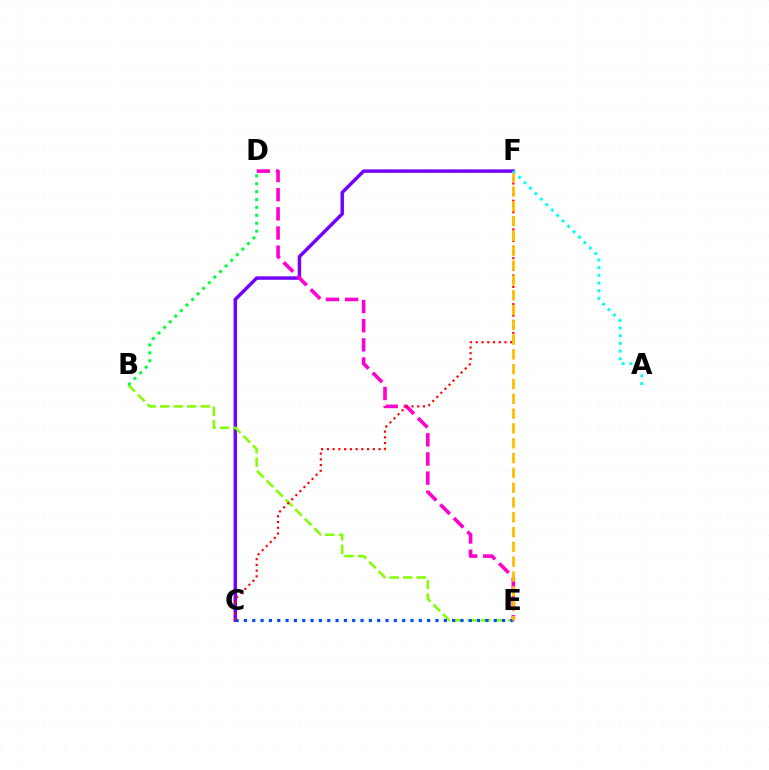{('C', 'F'): [{'color': '#7200ff', 'line_style': 'solid', 'thickness': 2.48}, {'color': '#ff0000', 'line_style': 'dotted', 'thickness': 1.56}], ('B', 'E'): [{'color': '#84ff00', 'line_style': 'dashed', 'thickness': 1.84}], ('C', 'E'): [{'color': '#004bff', 'line_style': 'dotted', 'thickness': 2.26}], ('D', 'E'): [{'color': '#ff00cf', 'line_style': 'dashed', 'thickness': 2.6}], ('B', 'D'): [{'color': '#00ff39', 'line_style': 'dotted', 'thickness': 2.15}], ('E', 'F'): [{'color': '#ffbd00', 'line_style': 'dashed', 'thickness': 2.01}], ('A', 'F'): [{'color': '#00fff6', 'line_style': 'dotted', 'thickness': 2.09}]}